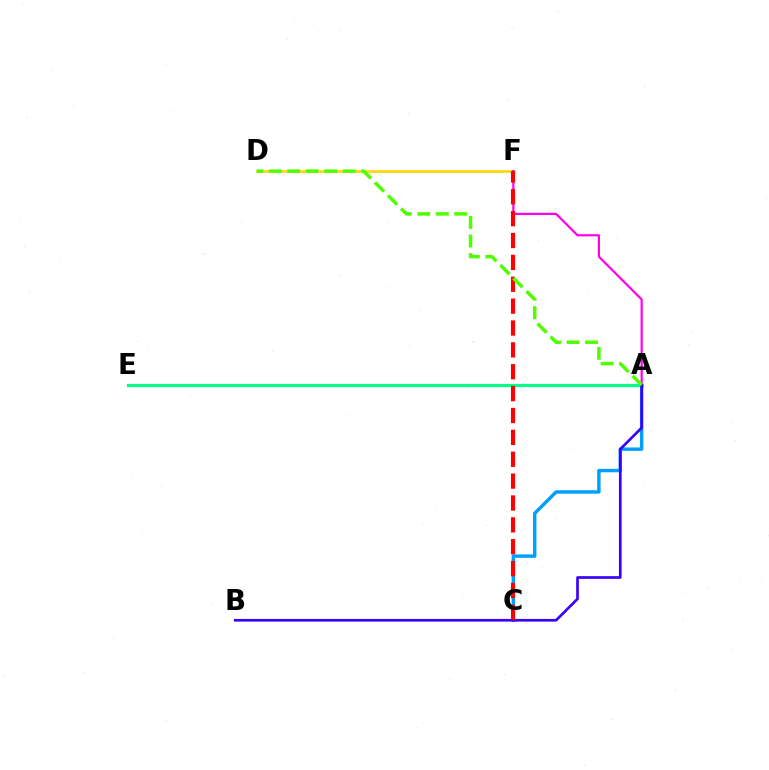{('A', 'E'): [{'color': '#00ff86', 'line_style': 'solid', 'thickness': 2.28}], ('A', 'C'): [{'color': '#009eff', 'line_style': 'solid', 'thickness': 2.46}], ('D', 'F'): [{'color': '#ffd500', 'line_style': 'solid', 'thickness': 1.88}], ('A', 'F'): [{'color': '#ff00ed', 'line_style': 'solid', 'thickness': 1.58}], ('A', 'B'): [{'color': '#3700ff', 'line_style': 'solid', 'thickness': 1.92}], ('C', 'F'): [{'color': '#ff0000', 'line_style': 'dashed', 'thickness': 2.97}], ('A', 'D'): [{'color': '#4fff00', 'line_style': 'dashed', 'thickness': 2.51}]}